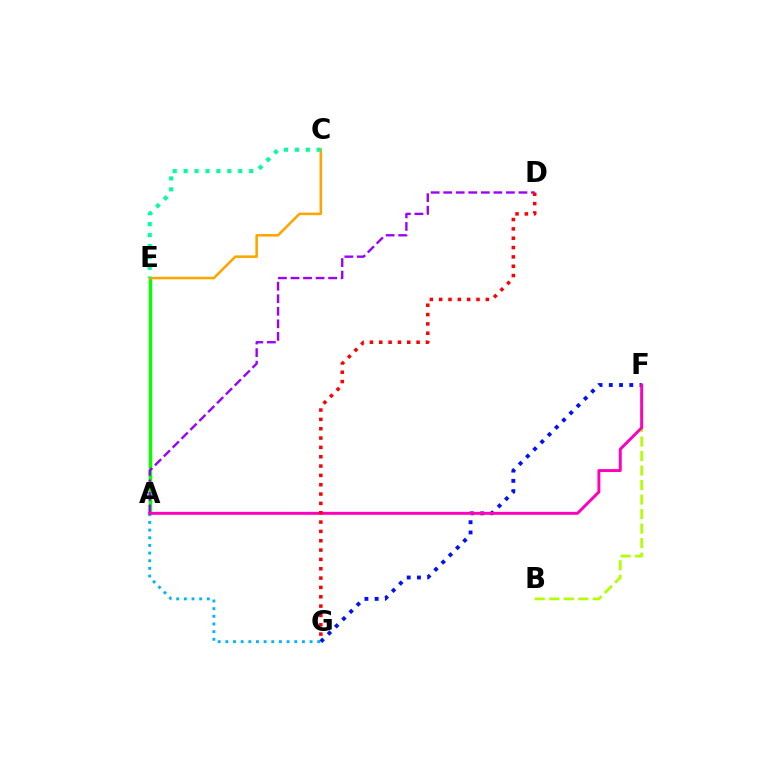{('B', 'F'): [{'color': '#b3ff00', 'line_style': 'dashed', 'thickness': 1.97}], ('A', 'E'): [{'color': '#08ff00', 'line_style': 'solid', 'thickness': 2.48}], ('A', 'D'): [{'color': '#9b00ff', 'line_style': 'dashed', 'thickness': 1.7}], ('A', 'G'): [{'color': '#00b5ff', 'line_style': 'dotted', 'thickness': 2.08}], ('C', 'E'): [{'color': '#ffa500', 'line_style': 'solid', 'thickness': 1.84}, {'color': '#00ff9d', 'line_style': 'dotted', 'thickness': 2.97}], ('F', 'G'): [{'color': '#0010ff', 'line_style': 'dotted', 'thickness': 2.78}], ('A', 'F'): [{'color': '#ff00bd', 'line_style': 'solid', 'thickness': 2.12}], ('D', 'G'): [{'color': '#ff0000', 'line_style': 'dotted', 'thickness': 2.54}]}